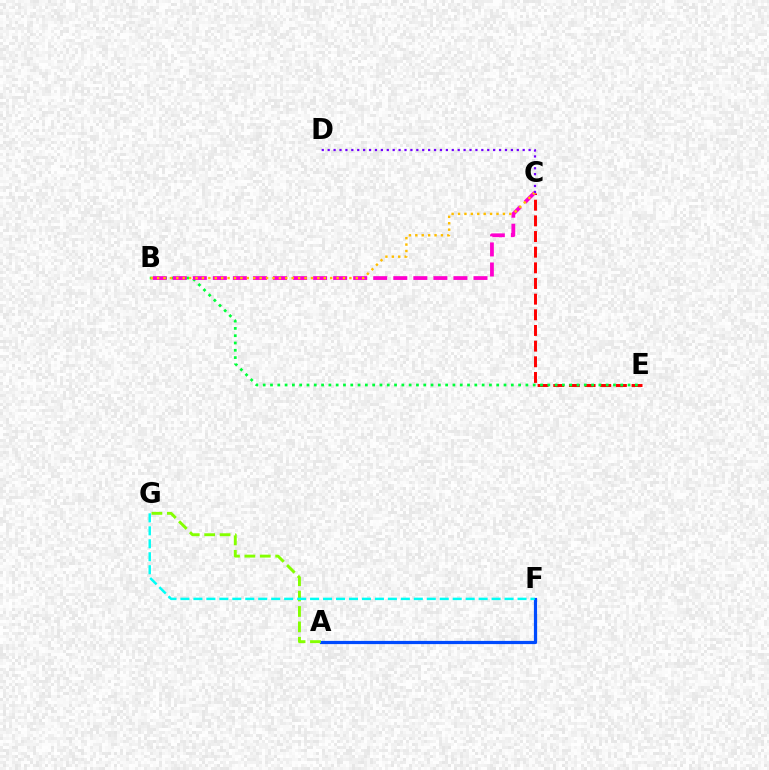{('A', 'F'): [{'color': '#004bff', 'line_style': 'solid', 'thickness': 2.3}], ('A', 'G'): [{'color': '#84ff00', 'line_style': 'dashed', 'thickness': 2.09}], ('C', 'E'): [{'color': '#ff0000', 'line_style': 'dashed', 'thickness': 2.13}], ('B', 'E'): [{'color': '#00ff39', 'line_style': 'dotted', 'thickness': 1.98}], ('B', 'C'): [{'color': '#ff00cf', 'line_style': 'dashed', 'thickness': 2.72}, {'color': '#ffbd00', 'line_style': 'dotted', 'thickness': 1.74}], ('C', 'D'): [{'color': '#7200ff', 'line_style': 'dotted', 'thickness': 1.61}], ('F', 'G'): [{'color': '#00fff6', 'line_style': 'dashed', 'thickness': 1.76}]}